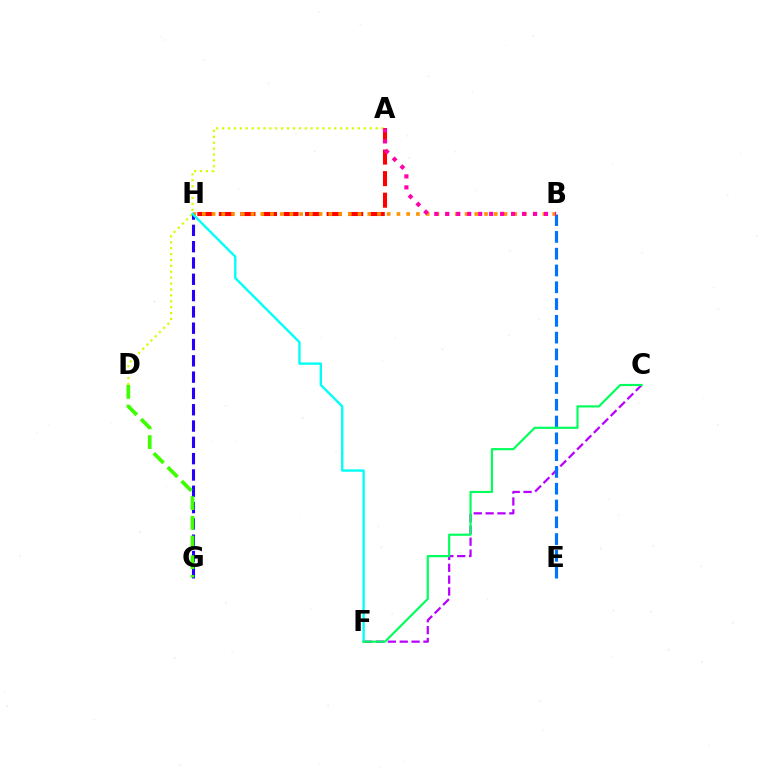{('A', 'H'): [{'color': '#ff0000', 'line_style': 'dashed', 'thickness': 2.93}], ('C', 'F'): [{'color': '#b900ff', 'line_style': 'dashed', 'thickness': 1.61}, {'color': '#00ff5c', 'line_style': 'solid', 'thickness': 1.56}], ('B', 'E'): [{'color': '#0074ff', 'line_style': 'dashed', 'thickness': 2.28}], ('A', 'D'): [{'color': '#d1ff00', 'line_style': 'dotted', 'thickness': 1.6}], ('B', 'H'): [{'color': '#ff9400', 'line_style': 'dotted', 'thickness': 2.64}], ('A', 'B'): [{'color': '#ff00ac', 'line_style': 'dotted', 'thickness': 2.98}], ('G', 'H'): [{'color': '#2500ff', 'line_style': 'dashed', 'thickness': 2.22}], ('D', 'G'): [{'color': '#3dff00', 'line_style': 'dashed', 'thickness': 2.68}], ('F', 'H'): [{'color': '#00fff6', 'line_style': 'solid', 'thickness': 1.7}]}